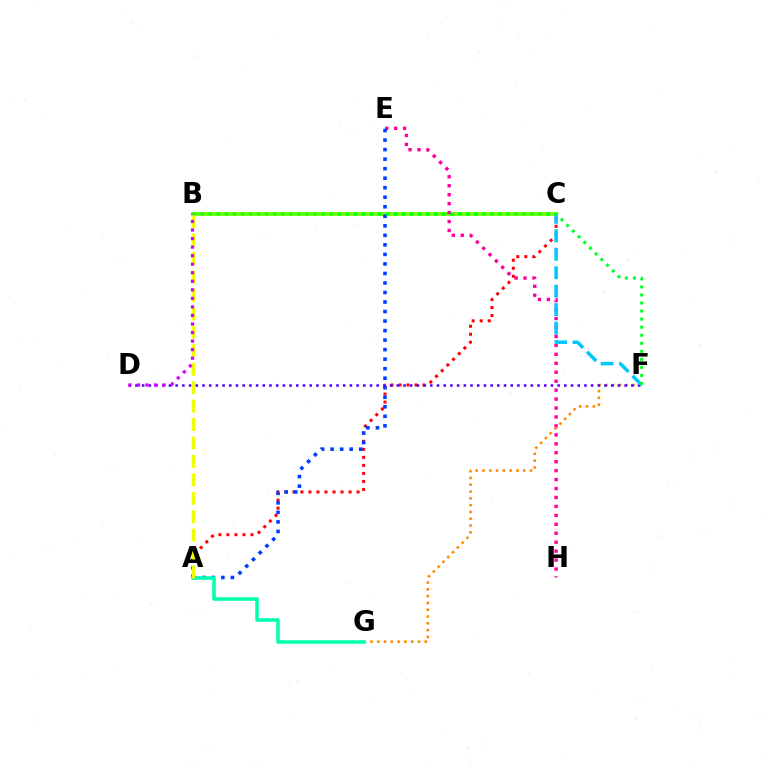{('B', 'C'): [{'color': '#66ff00', 'line_style': 'solid', 'thickness': 2.75}], ('E', 'H'): [{'color': '#ff00a0', 'line_style': 'dotted', 'thickness': 2.43}], ('F', 'G'): [{'color': '#ff8800', 'line_style': 'dotted', 'thickness': 1.85}], ('A', 'C'): [{'color': '#ff0000', 'line_style': 'dotted', 'thickness': 2.18}], ('A', 'E'): [{'color': '#003fff', 'line_style': 'dotted', 'thickness': 2.59}], ('A', 'G'): [{'color': '#00ffaf', 'line_style': 'solid', 'thickness': 2.55}], ('D', 'F'): [{'color': '#4f00ff', 'line_style': 'dotted', 'thickness': 1.82}], ('A', 'B'): [{'color': '#eeff00', 'line_style': 'dashed', 'thickness': 2.51}], ('C', 'F'): [{'color': '#00c7ff', 'line_style': 'dashed', 'thickness': 2.51}], ('B', 'D'): [{'color': '#d600ff', 'line_style': 'dotted', 'thickness': 2.32}], ('B', 'F'): [{'color': '#00ff27', 'line_style': 'dotted', 'thickness': 2.19}]}